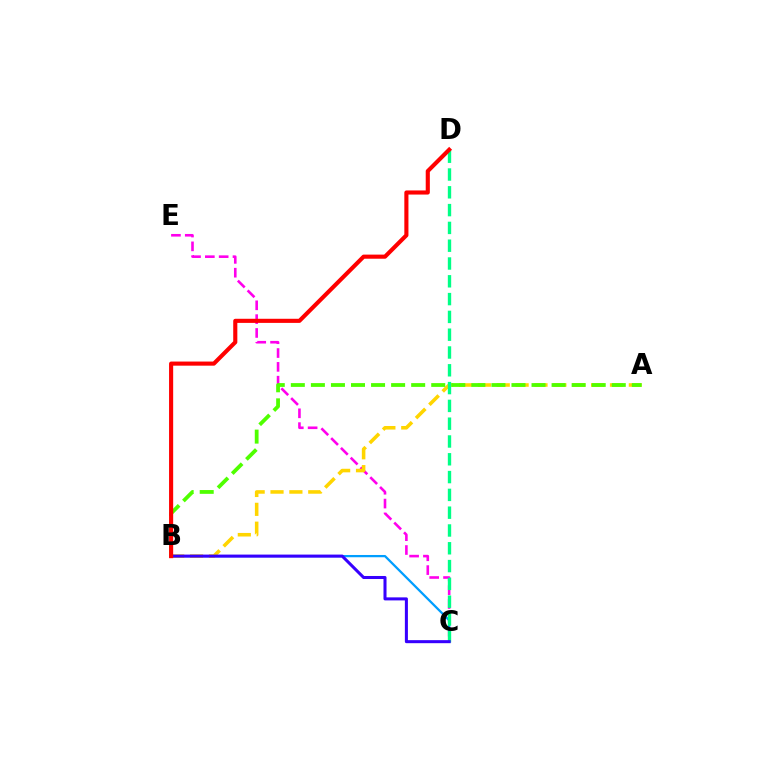{('C', 'E'): [{'color': '#ff00ed', 'line_style': 'dashed', 'thickness': 1.88}], ('B', 'C'): [{'color': '#009eff', 'line_style': 'solid', 'thickness': 1.63}, {'color': '#3700ff', 'line_style': 'solid', 'thickness': 2.19}], ('A', 'B'): [{'color': '#ffd500', 'line_style': 'dashed', 'thickness': 2.56}, {'color': '#4fff00', 'line_style': 'dashed', 'thickness': 2.72}], ('C', 'D'): [{'color': '#00ff86', 'line_style': 'dashed', 'thickness': 2.42}], ('B', 'D'): [{'color': '#ff0000', 'line_style': 'solid', 'thickness': 2.96}]}